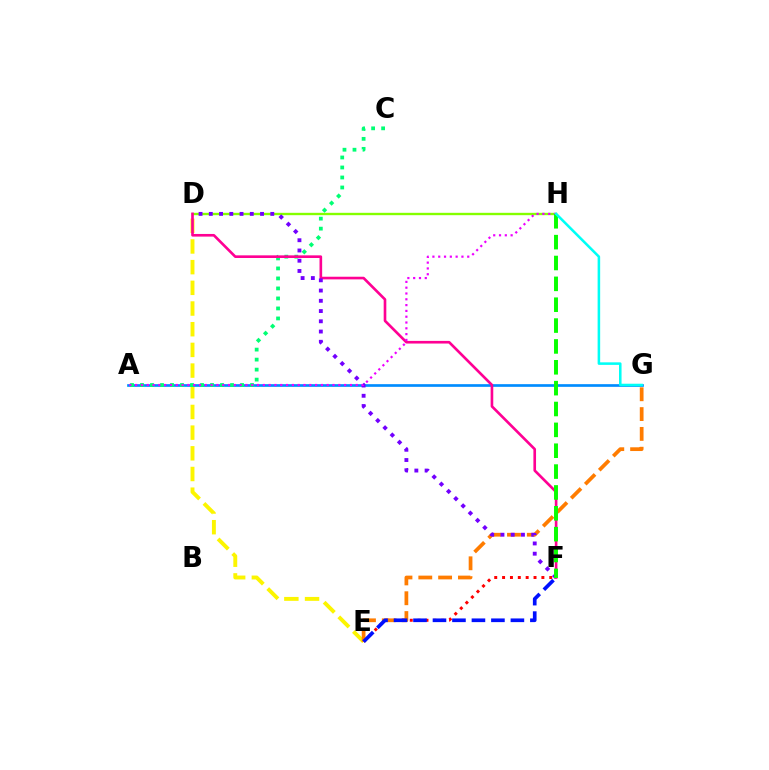{('D', 'E'): [{'color': '#fcf500', 'line_style': 'dashed', 'thickness': 2.81}], ('E', 'F'): [{'color': '#ff0000', 'line_style': 'dotted', 'thickness': 2.14}, {'color': '#0010ff', 'line_style': 'dashed', 'thickness': 2.65}], ('E', 'G'): [{'color': '#ff7c00', 'line_style': 'dashed', 'thickness': 2.69}], ('A', 'G'): [{'color': '#008cff', 'line_style': 'solid', 'thickness': 1.93}], ('D', 'H'): [{'color': '#84ff00', 'line_style': 'solid', 'thickness': 1.71}], ('A', 'C'): [{'color': '#00ff74', 'line_style': 'dotted', 'thickness': 2.72}], ('D', 'F'): [{'color': '#ff0094', 'line_style': 'solid', 'thickness': 1.9}, {'color': '#7200ff', 'line_style': 'dotted', 'thickness': 2.78}], ('A', 'H'): [{'color': '#ee00ff', 'line_style': 'dotted', 'thickness': 1.58}], ('F', 'H'): [{'color': '#08ff00', 'line_style': 'dashed', 'thickness': 2.83}], ('G', 'H'): [{'color': '#00fff6', 'line_style': 'solid', 'thickness': 1.83}]}